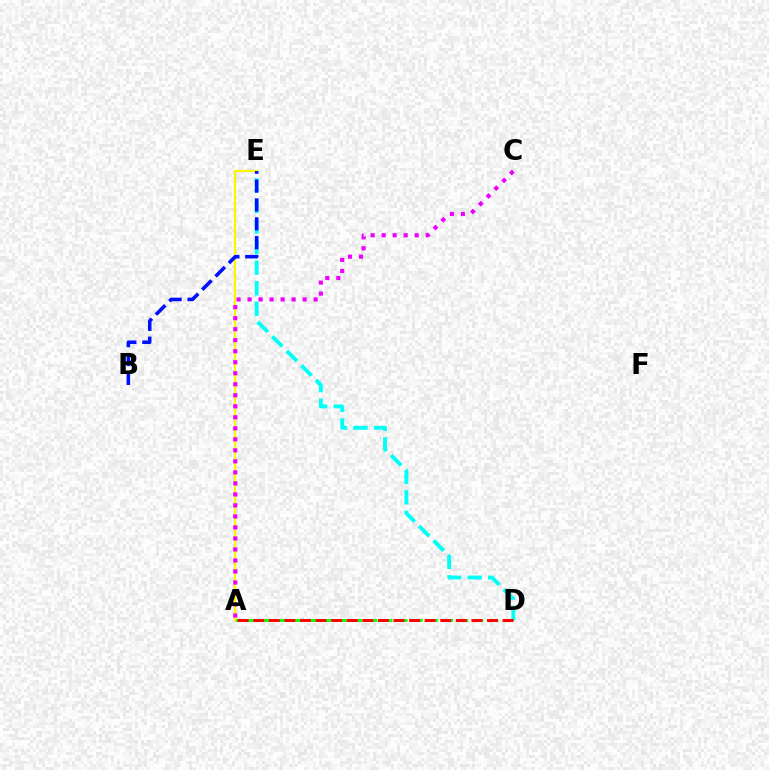{('A', 'D'): [{'color': '#08ff00', 'line_style': 'dashed', 'thickness': 2.06}, {'color': '#ff0000', 'line_style': 'dashed', 'thickness': 2.12}], ('D', 'E'): [{'color': '#00fff6', 'line_style': 'dashed', 'thickness': 2.79}], ('A', 'E'): [{'color': '#fcf500', 'line_style': 'solid', 'thickness': 1.57}], ('B', 'E'): [{'color': '#0010ff', 'line_style': 'dashed', 'thickness': 2.56}], ('A', 'C'): [{'color': '#ee00ff', 'line_style': 'dotted', 'thickness': 2.99}]}